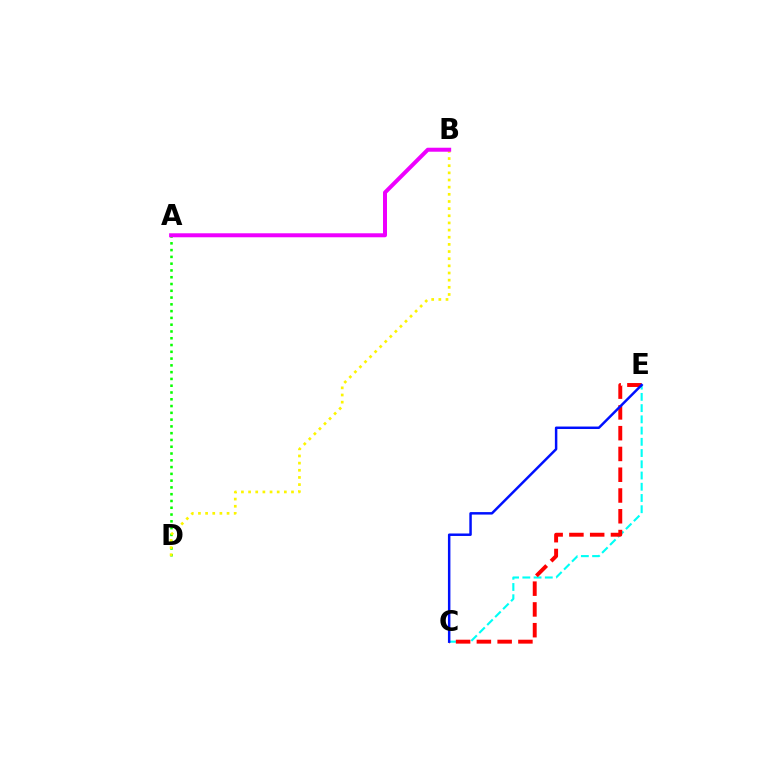{('A', 'D'): [{'color': '#08ff00', 'line_style': 'dotted', 'thickness': 1.84}], ('C', 'E'): [{'color': '#00fff6', 'line_style': 'dashed', 'thickness': 1.53}, {'color': '#ff0000', 'line_style': 'dashed', 'thickness': 2.82}, {'color': '#0010ff', 'line_style': 'solid', 'thickness': 1.78}], ('B', 'D'): [{'color': '#fcf500', 'line_style': 'dotted', 'thickness': 1.94}], ('A', 'B'): [{'color': '#ee00ff', 'line_style': 'solid', 'thickness': 2.87}]}